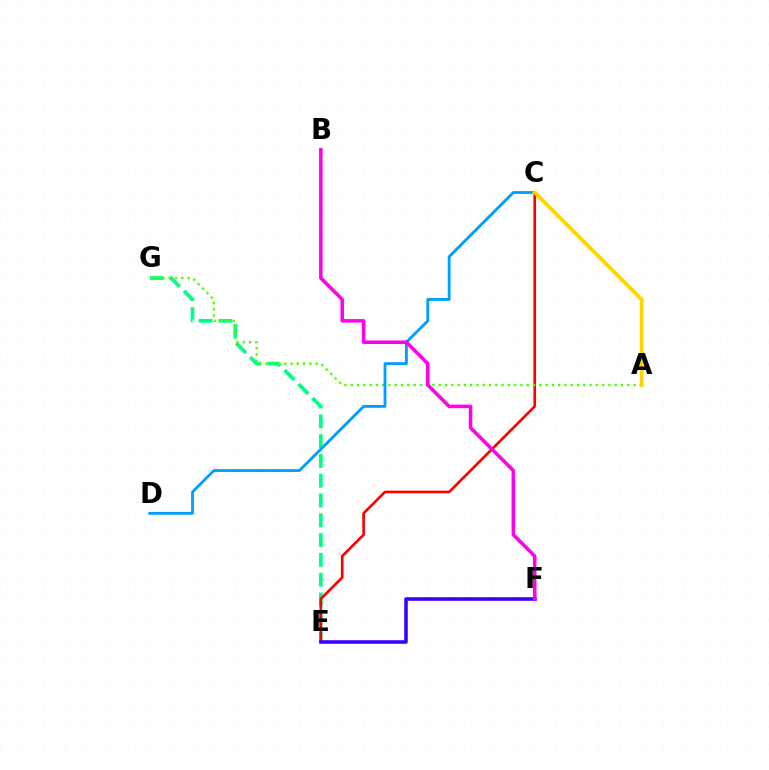{('E', 'G'): [{'color': '#00ff86', 'line_style': 'dashed', 'thickness': 2.69}], ('C', 'E'): [{'color': '#ff0000', 'line_style': 'solid', 'thickness': 1.92}], ('A', 'G'): [{'color': '#4fff00', 'line_style': 'dotted', 'thickness': 1.71}], ('C', 'D'): [{'color': '#009eff', 'line_style': 'solid', 'thickness': 2.04}], ('A', 'C'): [{'color': '#ffd500', 'line_style': 'solid', 'thickness': 2.73}], ('E', 'F'): [{'color': '#3700ff', 'line_style': 'solid', 'thickness': 2.55}], ('B', 'F'): [{'color': '#ff00ed', 'line_style': 'solid', 'thickness': 2.54}]}